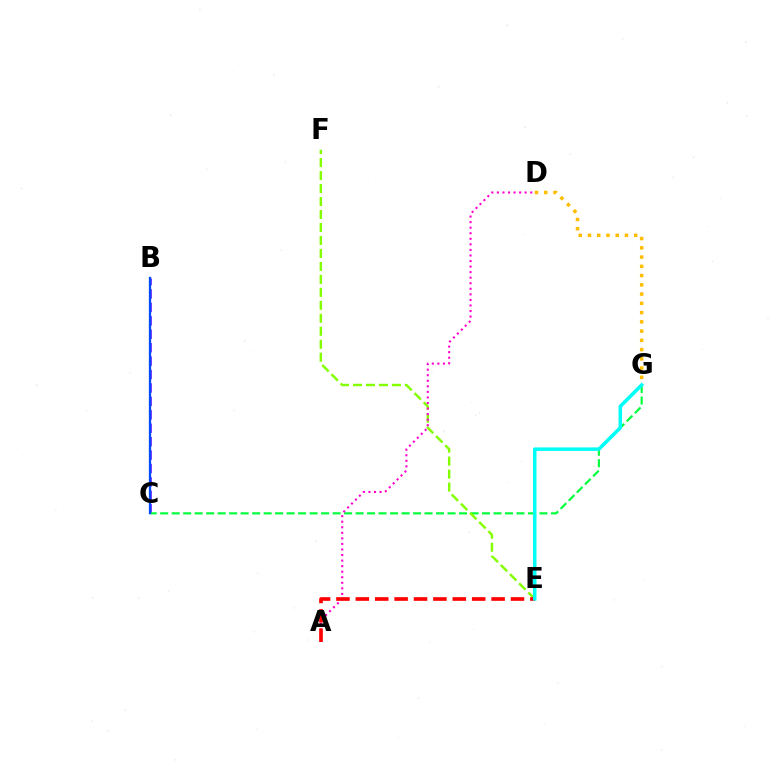{('B', 'C'): [{'color': '#7200ff', 'line_style': 'dashed', 'thickness': 1.82}, {'color': '#004bff', 'line_style': 'solid', 'thickness': 1.65}], ('C', 'G'): [{'color': '#00ff39', 'line_style': 'dashed', 'thickness': 1.56}], ('E', 'F'): [{'color': '#84ff00', 'line_style': 'dashed', 'thickness': 1.76}], ('A', 'D'): [{'color': '#ff00cf', 'line_style': 'dotted', 'thickness': 1.51}], ('A', 'E'): [{'color': '#ff0000', 'line_style': 'dashed', 'thickness': 2.63}], ('D', 'G'): [{'color': '#ffbd00', 'line_style': 'dotted', 'thickness': 2.51}], ('E', 'G'): [{'color': '#00fff6', 'line_style': 'solid', 'thickness': 2.54}]}